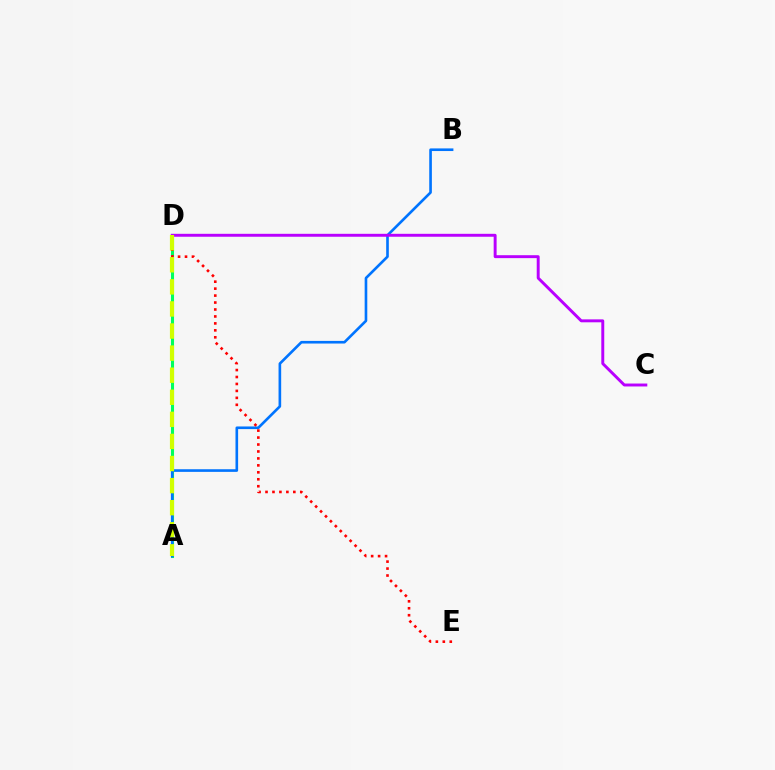{('A', 'D'): [{'color': '#00ff5c', 'line_style': 'solid', 'thickness': 2.21}, {'color': '#d1ff00', 'line_style': 'dashed', 'thickness': 3.0}], ('A', 'B'): [{'color': '#0074ff', 'line_style': 'solid', 'thickness': 1.9}], ('D', 'E'): [{'color': '#ff0000', 'line_style': 'dotted', 'thickness': 1.89}], ('C', 'D'): [{'color': '#b900ff', 'line_style': 'solid', 'thickness': 2.11}]}